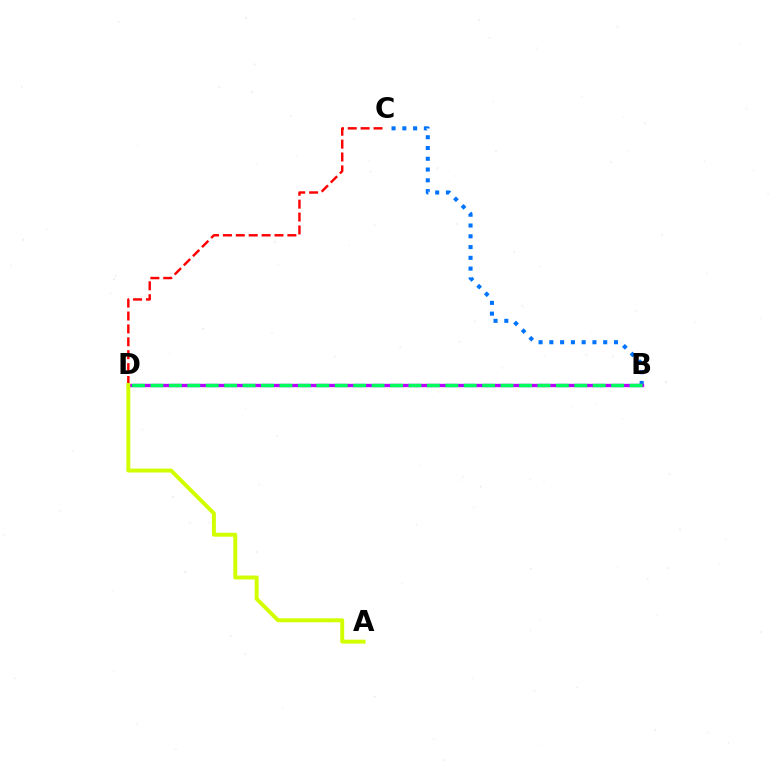{('C', 'D'): [{'color': '#ff0000', 'line_style': 'dashed', 'thickness': 1.75}], ('B', 'C'): [{'color': '#0074ff', 'line_style': 'dotted', 'thickness': 2.93}], ('B', 'D'): [{'color': '#b900ff', 'line_style': 'solid', 'thickness': 2.4}, {'color': '#00ff5c', 'line_style': 'dashed', 'thickness': 2.5}], ('A', 'D'): [{'color': '#d1ff00', 'line_style': 'solid', 'thickness': 2.83}]}